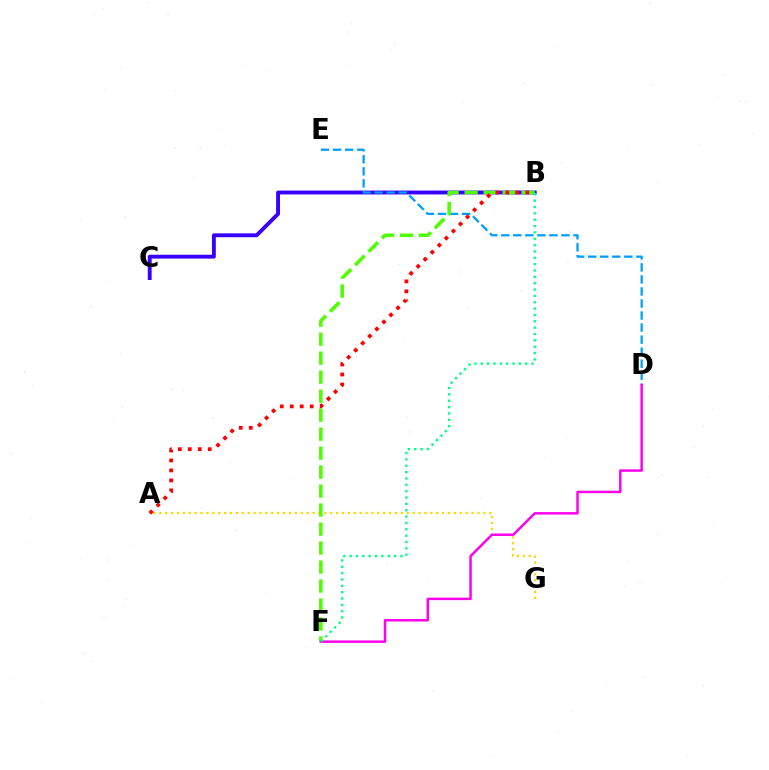{('B', 'C'): [{'color': '#3700ff', 'line_style': 'solid', 'thickness': 2.79}], ('A', 'G'): [{'color': '#ffd500', 'line_style': 'dotted', 'thickness': 1.6}], ('D', 'E'): [{'color': '#009eff', 'line_style': 'dashed', 'thickness': 1.64}], ('B', 'F'): [{'color': '#4fff00', 'line_style': 'dashed', 'thickness': 2.58}, {'color': '#00ff86', 'line_style': 'dotted', 'thickness': 1.73}], ('D', 'F'): [{'color': '#ff00ed', 'line_style': 'solid', 'thickness': 1.78}], ('A', 'B'): [{'color': '#ff0000', 'line_style': 'dotted', 'thickness': 2.71}]}